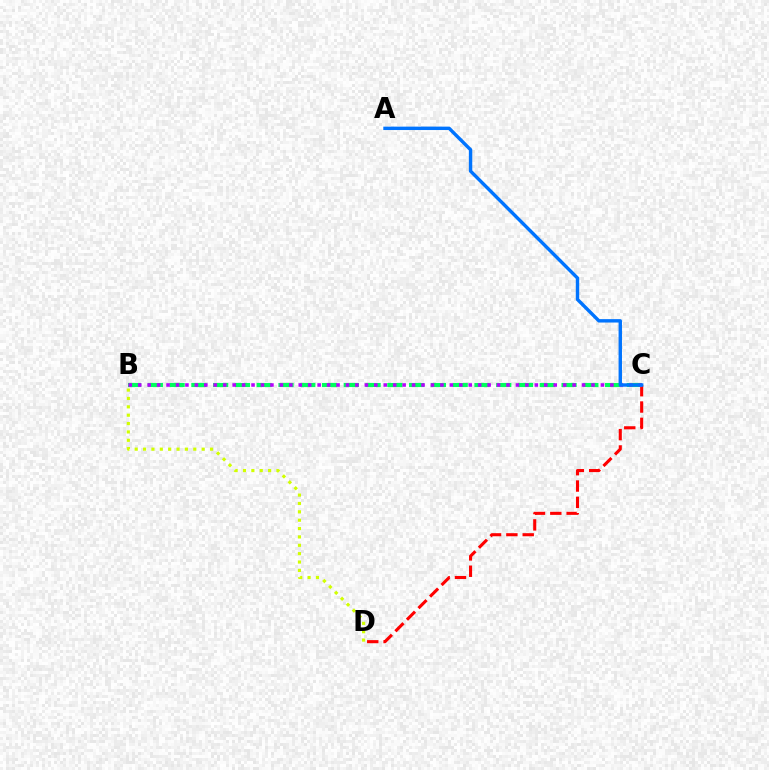{('B', 'D'): [{'color': '#d1ff00', 'line_style': 'dotted', 'thickness': 2.27}], ('C', 'D'): [{'color': '#ff0000', 'line_style': 'dashed', 'thickness': 2.22}], ('B', 'C'): [{'color': '#00ff5c', 'line_style': 'dashed', 'thickness': 2.96}, {'color': '#b900ff', 'line_style': 'dotted', 'thickness': 2.57}], ('A', 'C'): [{'color': '#0074ff', 'line_style': 'solid', 'thickness': 2.45}]}